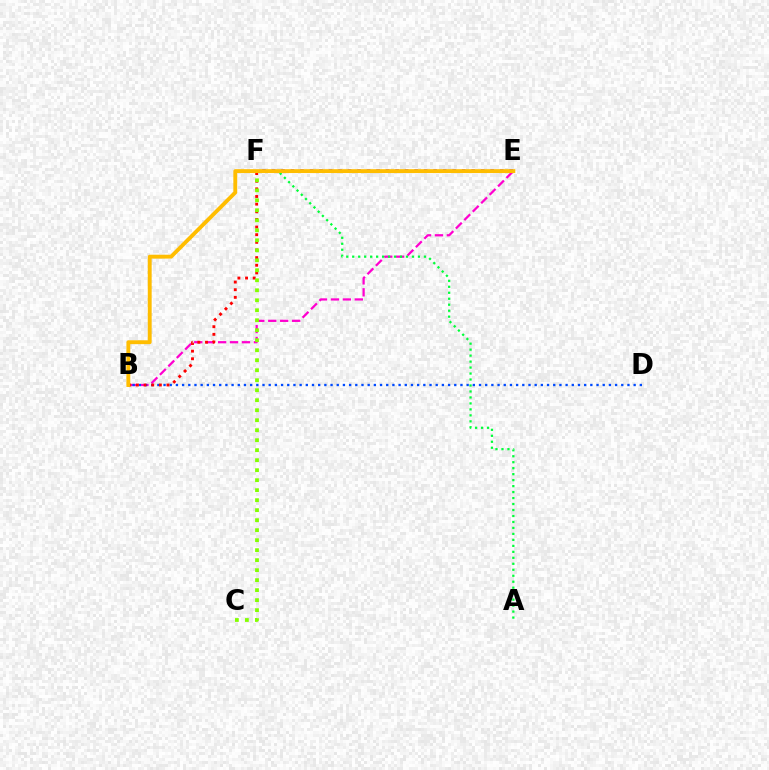{('B', 'E'): [{'color': '#ff00cf', 'line_style': 'dashed', 'thickness': 1.62}, {'color': '#ffbd00', 'line_style': 'solid', 'thickness': 2.79}], ('A', 'F'): [{'color': '#00ff39', 'line_style': 'dotted', 'thickness': 1.62}], ('B', 'D'): [{'color': '#004bff', 'line_style': 'dotted', 'thickness': 1.68}], ('B', 'F'): [{'color': '#ff0000', 'line_style': 'dotted', 'thickness': 2.08}], ('E', 'F'): [{'color': '#7200ff', 'line_style': 'dotted', 'thickness': 2.58}, {'color': '#00fff6', 'line_style': 'dotted', 'thickness': 1.94}], ('C', 'F'): [{'color': '#84ff00', 'line_style': 'dotted', 'thickness': 2.72}]}